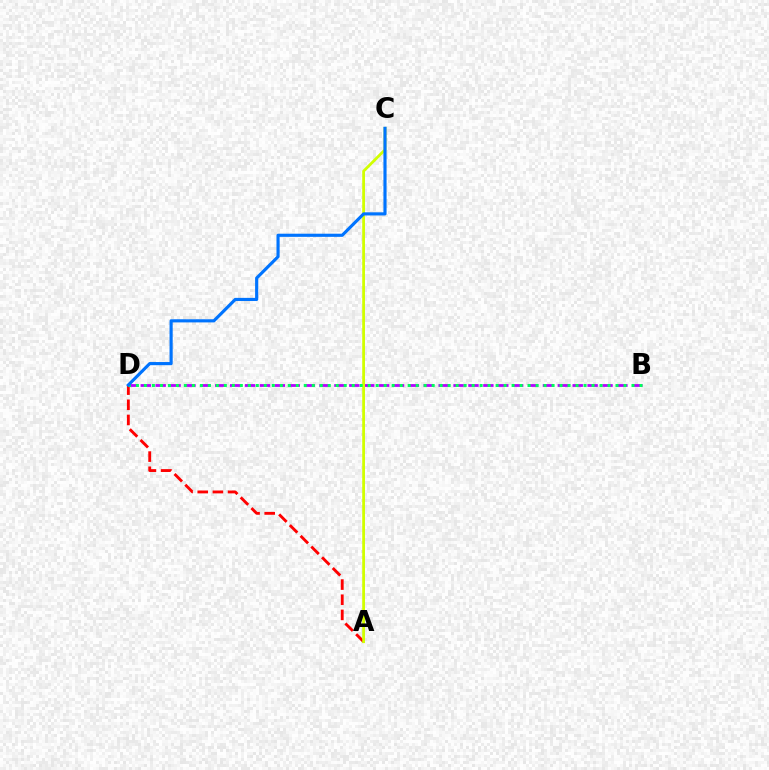{('B', 'D'): [{'color': '#b900ff', 'line_style': 'dashed', 'thickness': 2.02}, {'color': '#00ff5c', 'line_style': 'dotted', 'thickness': 2.17}], ('A', 'D'): [{'color': '#ff0000', 'line_style': 'dashed', 'thickness': 2.06}], ('A', 'C'): [{'color': '#d1ff00', 'line_style': 'solid', 'thickness': 2.0}], ('C', 'D'): [{'color': '#0074ff', 'line_style': 'solid', 'thickness': 2.26}]}